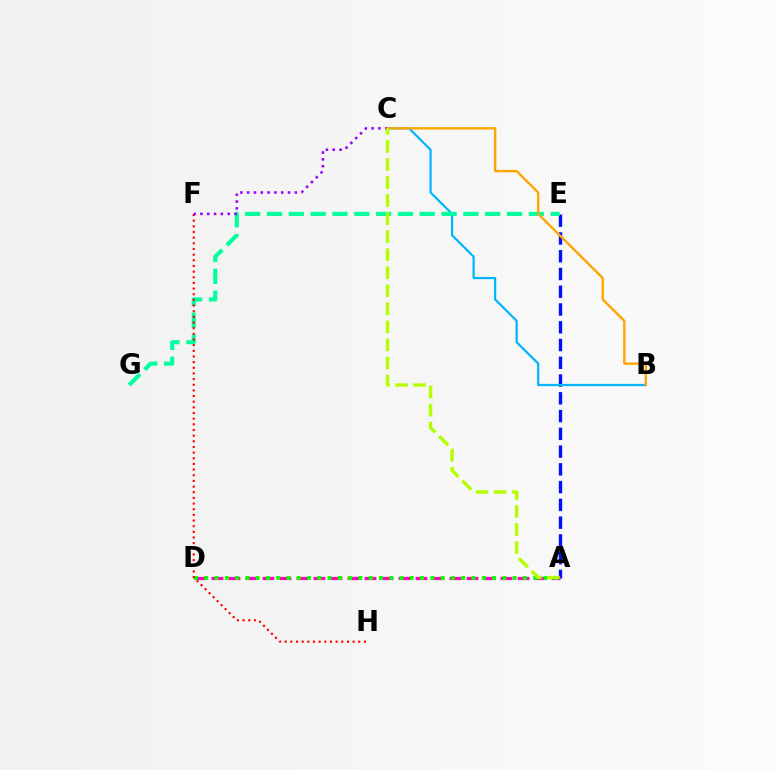{('A', 'E'): [{'color': '#0010ff', 'line_style': 'dashed', 'thickness': 2.41}], ('B', 'C'): [{'color': '#00b5ff', 'line_style': 'solid', 'thickness': 1.6}, {'color': '#ffa500', 'line_style': 'solid', 'thickness': 1.7}], ('A', 'D'): [{'color': '#ff00bd', 'line_style': 'dashed', 'thickness': 2.31}, {'color': '#08ff00', 'line_style': 'dotted', 'thickness': 2.79}], ('E', 'G'): [{'color': '#00ff9d', 'line_style': 'dashed', 'thickness': 2.96}], ('F', 'H'): [{'color': '#ff0000', 'line_style': 'dotted', 'thickness': 1.54}], ('C', 'F'): [{'color': '#9b00ff', 'line_style': 'dotted', 'thickness': 1.85}], ('A', 'C'): [{'color': '#b3ff00', 'line_style': 'dashed', 'thickness': 2.45}]}